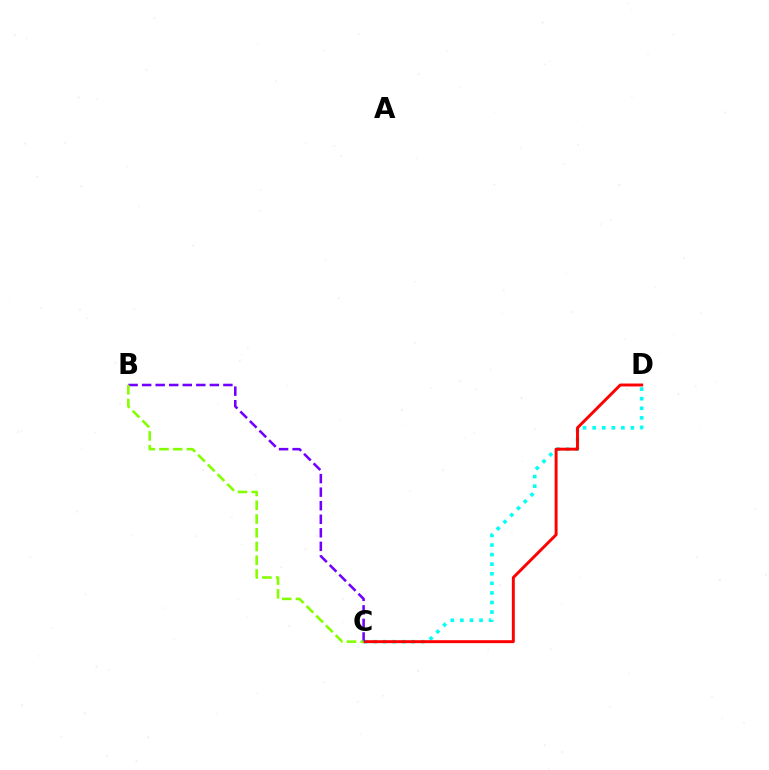{('C', 'D'): [{'color': '#00fff6', 'line_style': 'dotted', 'thickness': 2.6}, {'color': '#ff0000', 'line_style': 'solid', 'thickness': 2.12}], ('B', 'C'): [{'color': '#7200ff', 'line_style': 'dashed', 'thickness': 1.84}, {'color': '#84ff00', 'line_style': 'dashed', 'thickness': 1.87}]}